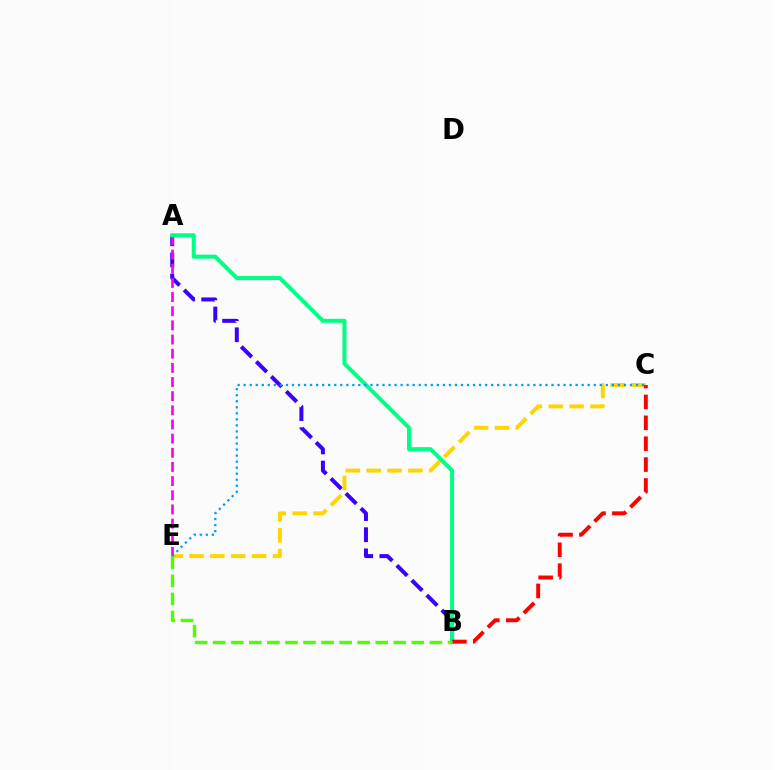{('A', 'B'): [{'color': '#3700ff', 'line_style': 'dashed', 'thickness': 2.87}, {'color': '#00ff86', 'line_style': 'solid', 'thickness': 2.9}], ('C', 'E'): [{'color': '#ffd500', 'line_style': 'dashed', 'thickness': 2.83}, {'color': '#009eff', 'line_style': 'dotted', 'thickness': 1.64}], ('A', 'E'): [{'color': '#ff00ed', 'line_style': 'dashed', 'thickness': 1.92}], ('B', 'C'): [{'color': '#ff0000', 'line_style': 'dashed', 'thickness': 2.84}], ('B', 'E'): [{'color': '#4fff00', 'line_style': 'dashed', 'thickness': 2.45}]}